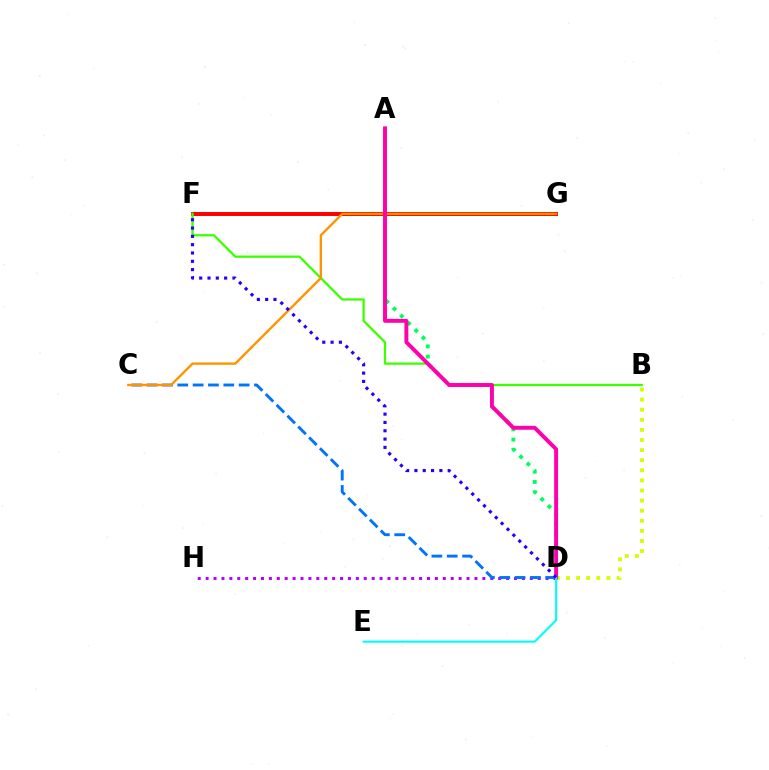{('D', 'H'): [{'color': '#b900ff', 'line_style': 'dotted', 'thickness': 2.15}], ('B', 'D'): [{'color': '#d1ff00', 'line_style': 'dotted', 'thickness': 2.74}], ('A', 'D'): [{'color': '#00ff5c', 'line_style': 'dotted', 'thickness': 2.78}, {'color': '#ff00ac', 'line_style': 'solid', 'thickness': 2.82}], ('C', 'D'): [{'color': '#0074ff', 'line_style': 'dashed', 'thickness': 2.08}], ('F', 'G'): [{'color': '#ff0000', 'line_style': 'solid', 'thickness': 2.87}], ('B', 'F'): [{'color': '#3dff00', 'line_style': 'solid', 'thickness': 1.65}], ('C', 'G'): [{'color': '#ff9400', 'line_style': 'solid', 'thickness': 1.71}], ('D', 'E'): [{'color': '#00fff6', 'line_style': 'solid', 'thickness': 1.52}], ('D', 'F'): [{'color': '#2500ff', 'line_style': 'dotted', 'thickness': 2.26}]}